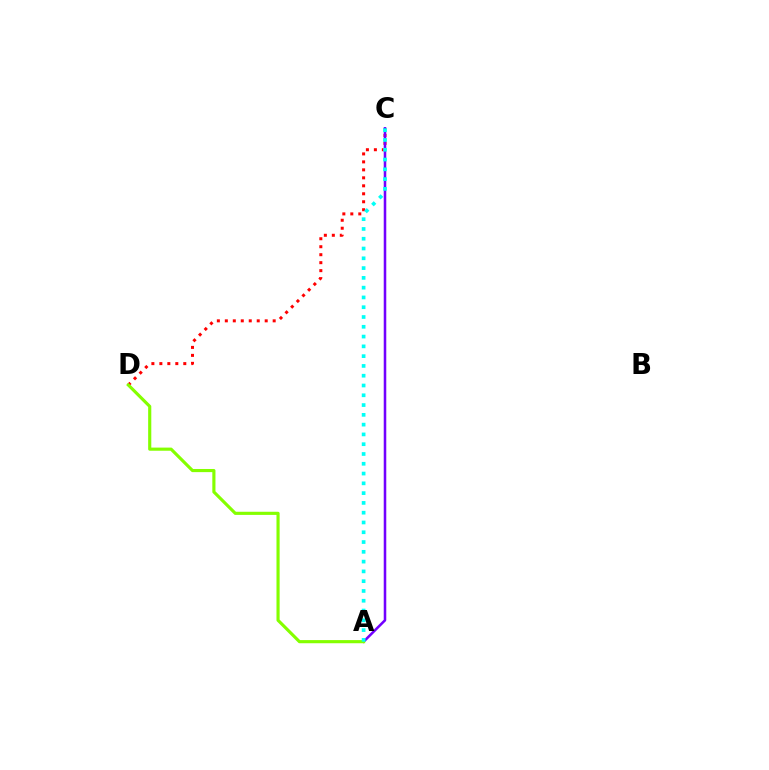{('C', 'D'): [{'color': '#ff0000', 'line_style': 'dotted', 'thickness': 2.17}], ('A', 'C'): [{'color': '#7200ff', 'line_style': 'solid', 'thickness': 1.84}, {'color': '#00fff6', 'line_style': 'dotted', 'thickness': 2.66}], ('A', 'D'): [{'color': '#84ff00', 'line_style': 'solid', 'thickness': 2.26}]}